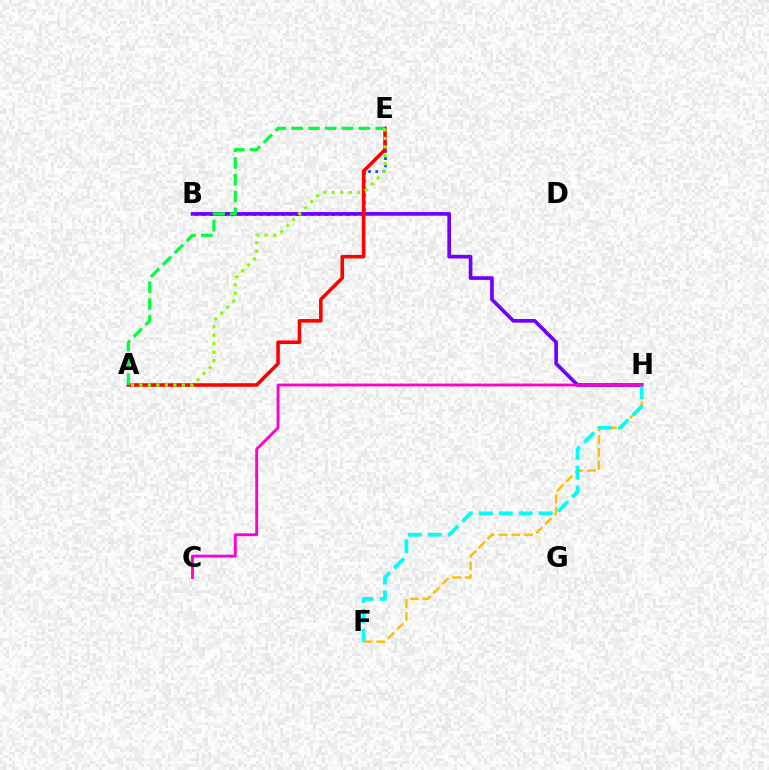{('B', 'E'): [{'color': '#004bff', 'line_style': 'dotted', 'thickness': 1.96}], ('B', 'H'): [{'color': '#7200ff', 'line_style': 'solid', 'thickness': 2.65}], ('F', 'H'): [{'color': '#ffbd00', 'line_style': 'dashed', 'thickness': 1.73}, {'color': '#00fff6', 'line_style': 'dashed', 'thickness': 2.71}], ('A', 'E'): [{'color': '#ff0000', 'line_style': 'solid', 'thickness': 2.57}, {'color': '#00ff39', 'line_style': 'dashed', 'thickness': 2.28}, {'color': '#84ff00', 'line_style': 'dotted', 'thickness': 2.3}], ('C', 'H'): [{'color': '#ff00cf', 'line_style': 'solid', 'thickness': 2.04}]}